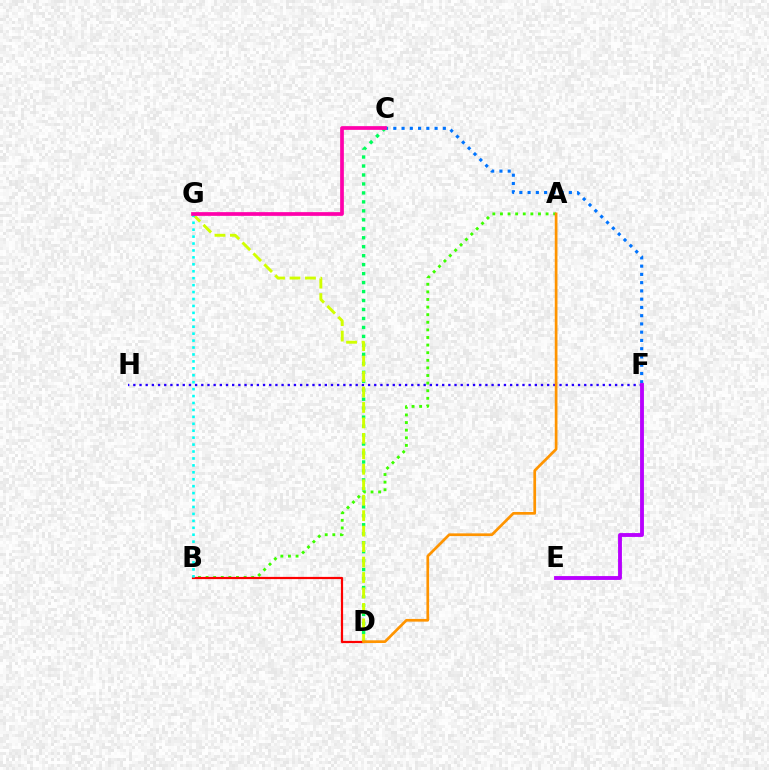{('A', 'B'): [{'color': '#3dff00', 'line_style': 'dotted', 'thickness': 2.07}], ('C', 'D'): [{'color': '#00ff5c', 'line_style': 'dotted', 'thickness': 2.44}], ('B', 'D'): [{'color': '#ff0000', 'line_style': 'solid', 'thickness': 1.58}], ('F', 'H'): [{'color': '#2500ff', 'line_style': 'dotted', 'thickness': 1.68}], ('D', 'G'): [{'color': '#d1ff00', 'line_style': 'dashed', 'thickness': 2.1}], ('B', 'G'): [{'color': '#00fff6', 'line_style': 'dotted', 'thickness': 1.88}], ('C', 'F'): [{'color': '#0074ff', 'line_style': 'dotted', 'thickness': 2.24}], ('A', 'D'): [{'color': '#ff9400', 'line_style': 'solid', 'thickness': 1.95}], ('C', 'G'): [{'color': '#ff00ac', 'line_style': 'solid', 'thickness': 2.68}], ('E', 'F'): [{'color': '#b900ff', 'line_style': 'solid', 'thickness': 2.77}]}